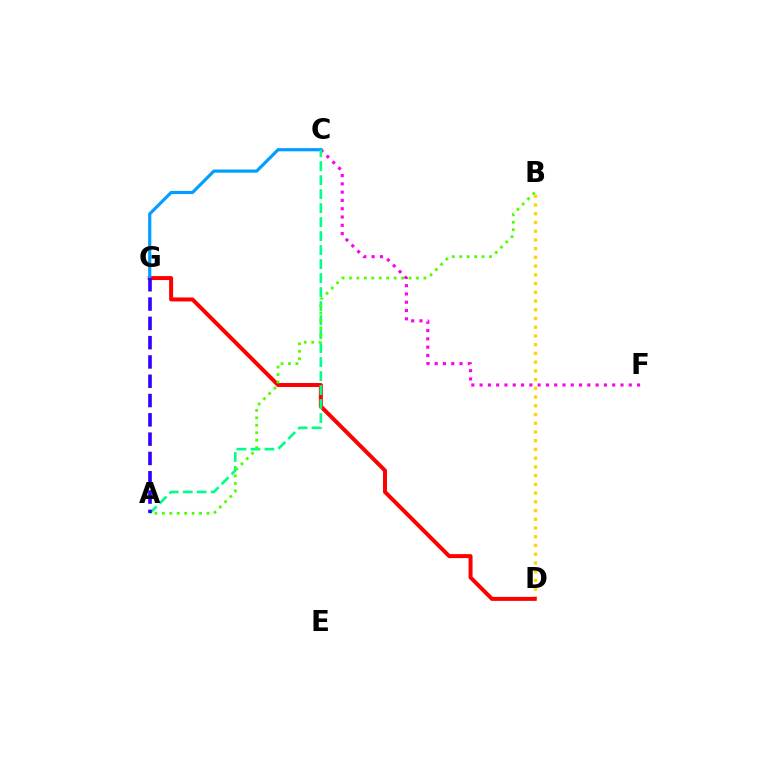{('C', 'F'): [{'color': '#ff00ed', 'line_style': 'dotted', 'thickness': 2.25}], ('B', 'D'): [{'color': '#ffd500', 'line_style': 'dotted', 'thickness': 2.37}], ('D', 'G'): [{'color': '#ff0000', 'line_style': 'solid', 'thickness': 2.87}], ('C', 'G'): [{'color': '#009eff', 'line_style': 'solid', 'thickness': 2.29}], ('A', 'C'): [{'color': '#00ff86', 'line_style': 'dashed', 'thickness': 1.9}], ('A', 'B'): [{'color': '#4fff00', 'line_style': 'dotted', 'thickness': 2.02}], ('A', 'G'): [{'color': '#3700ff', 'line_style': 'dashed', 'thickness': 2.62}]}